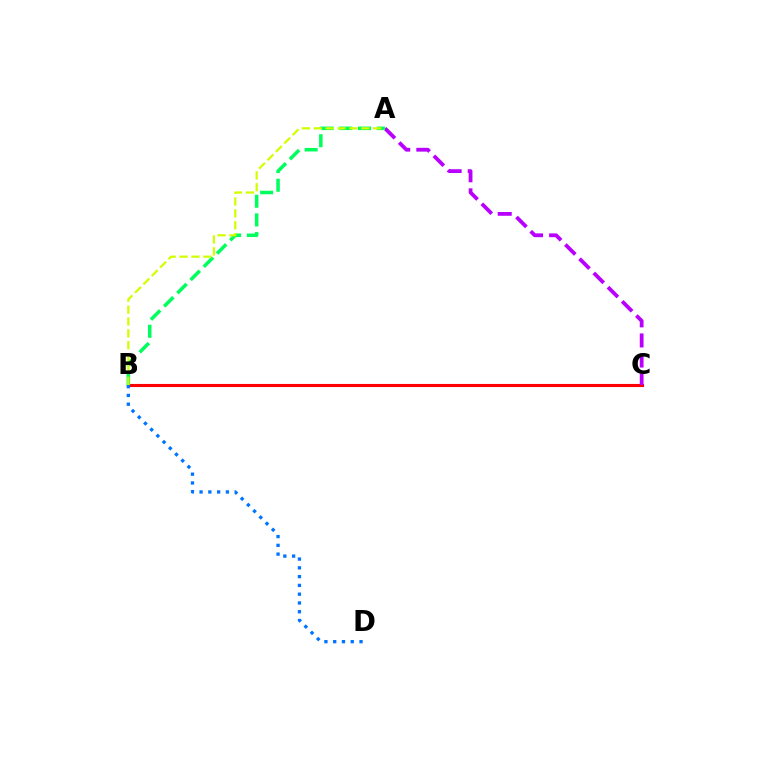{('B', 'C'): [{'color': '#ff0000', 'line_style': 'solid', 'thickness': 2.24}], ('A', 'C'): [{'color': '#b900ff', 'line_style': 'dashed', 'thickness': 2.73}], ('A', 'B'): [{'color': '#00ff5c', 'line_style': 'dashed', 'thickness': 2.54}, {'color': '#d1ff00', 'line_style': 'dashed', 'thickness': 1.61}], ('B', 'D'): [{'color': '#0074ff', 'line_style': 'dotted', 'thickness': 2.38}]}